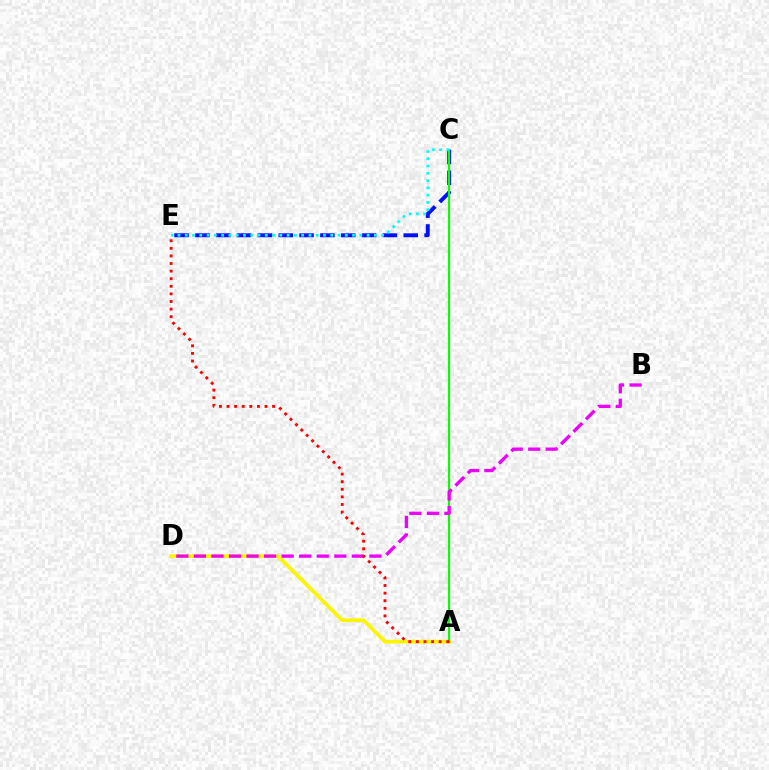{('C', 'E'): [{'color': '#0010ff', 'line_style': 'dashed', 'thickness': 2.83}, {'color': '#00fff6', 'line_style': 'dotted', 'thickness': 1.98}], ('A', 'D'): [{'color': '#fcf500', 'line_style': 'solid', 'thickness': 2.69}], ('A', 'C'): [{'color': '#08ff00', 'line_style': 'solid', 'thickness': 1.54}], ('B', 'D'): [{'color': '#ee00ff', 'line_style': 'dashed', 'thickness': 2.38}], ('A', 'E'): [{'color': '#ff0000', 'line_style': 'dotted', 'thickness': 2.06}]}